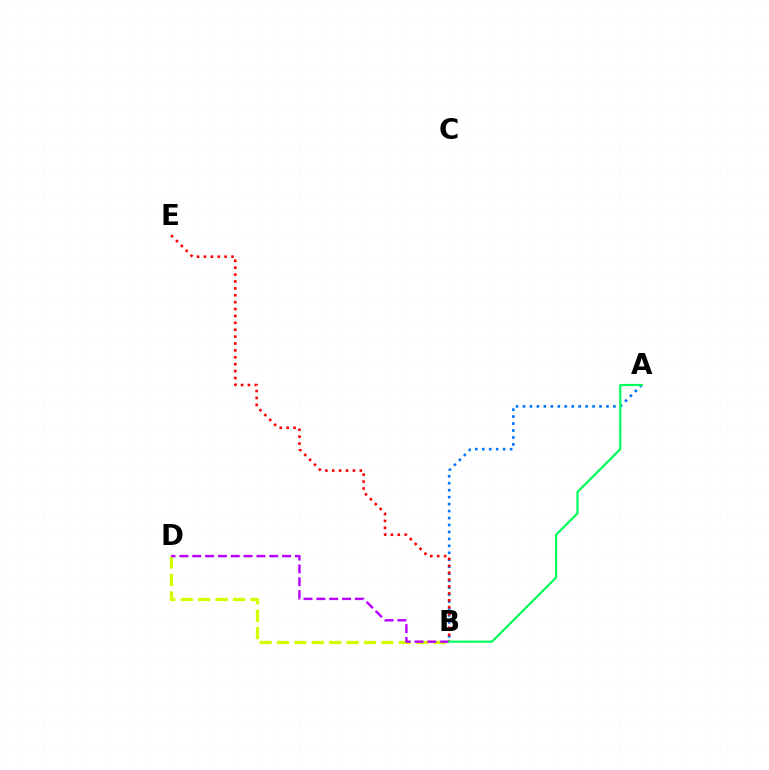{('A', 'B'): [{'color': '#0074ff', 'line_style': 'dotted', 'thickness': 1.89}, {'color': '#00ff5c', 'line_style': 'solid', 'thickness': 1.58}], ('B', 'E'): [{'color': '#ff0000', 'line_style': 'dotted', 'thickness': 1.87}], ('B', 'D'): [{'color': '#d1ff00', 'line_style': 'dashed', 'thickness': 2.36}, {'color': '#b900ff', 'line_style': 'dashed', 'thickness': 1.74}]}